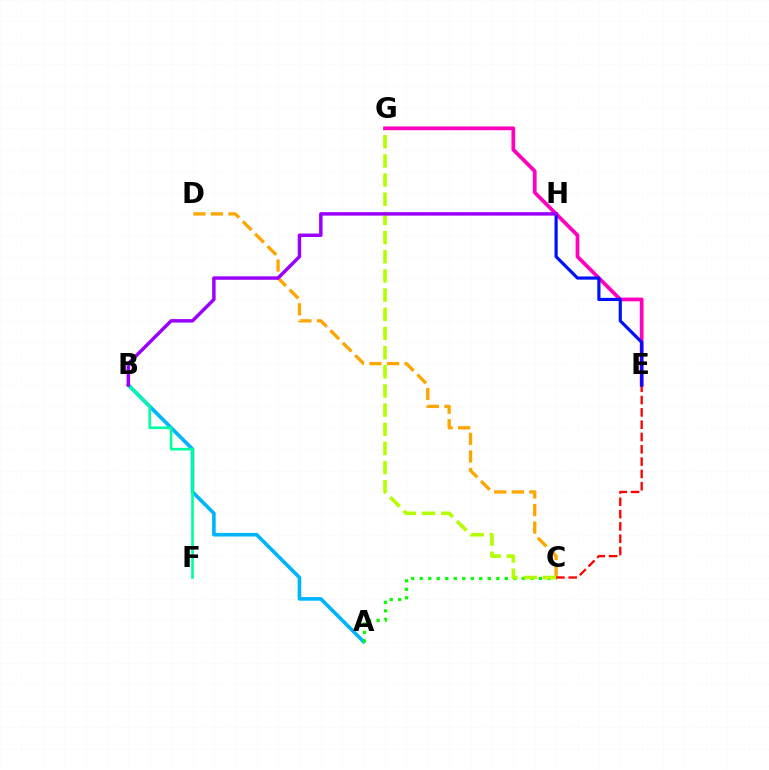{('A', 'B'): [{'color': '#00b5ff', 'line_style': 'solid', 'thickness': 2.62}], ('A', 'C'): [{'color': '#08ff00', 'line_style': 'dotted', 'thickness': 2.31}], ('C', 'D'): [{'color': '#ffa500', 'line_style': 'dashed', 'thickness': 2.38}], ('C', 'G'): [{'color': '#b3ff00', 'line_style': 'dashed', 'thickness': 2.6}], ('E', 'G'): [{'color': '#ff00bd', 'line_style': 'solid', 'thickness': 2.7}], ('C', 'E'): [{'color': '#ff0000', 'line_style': 'dashed', 'thickness': 1.67}], ('E', 'H'): [{'color': '#0010ff', 'line_style': 'solid', 'thickness': 2.28}], ('B', 'F'): [{'color': '#00ff9d', 'line_style': 'solid', 'thickness': 1.91}], ('B', 'H'): [{'color': '#9b00ff', 'line_style': 'solid', 'thickness': 2.49}]}